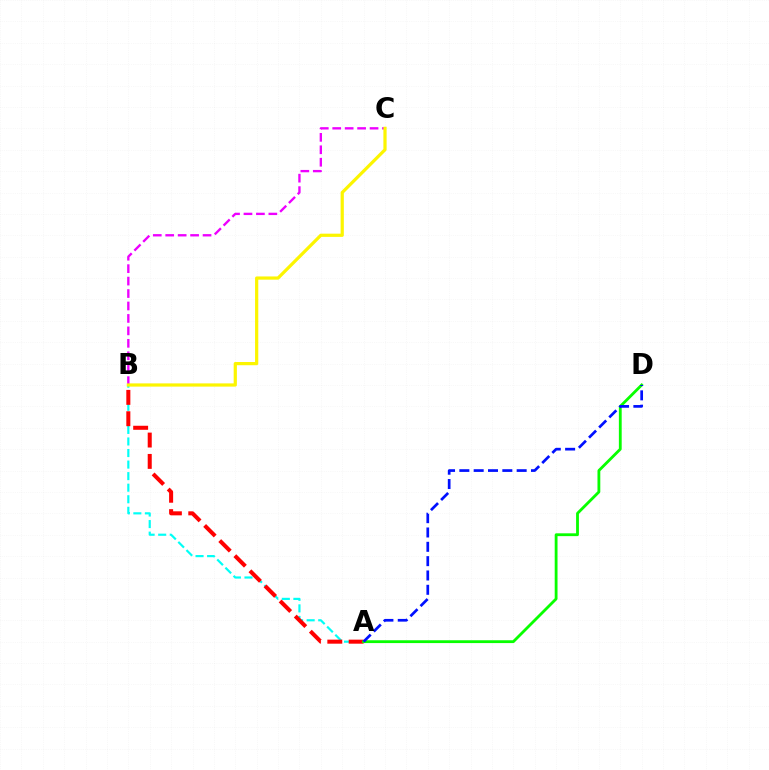{('A', 'B'): [{'color': '#00fff6', 'line_style': 'dashed', 'thickness': 1.57}, {'color': '#ff0000', 'line_style': 'dashed', 'thickness': 2.9}], ('A', 'D'): [{'color': '#08ff00', 'line_style': 'solid', 'thickness': 2.03}, {'color': '#0010ff', 'line_style': 'dashed', 'thickness': 1.95}], ('B', 'C'): [{'color': '#ee00ff', 'line_style': 'dashed', 'thickness': 1.69}, {'color': '#fcf500', 'line_style': 'solid', 'thickness': 2.31}]}